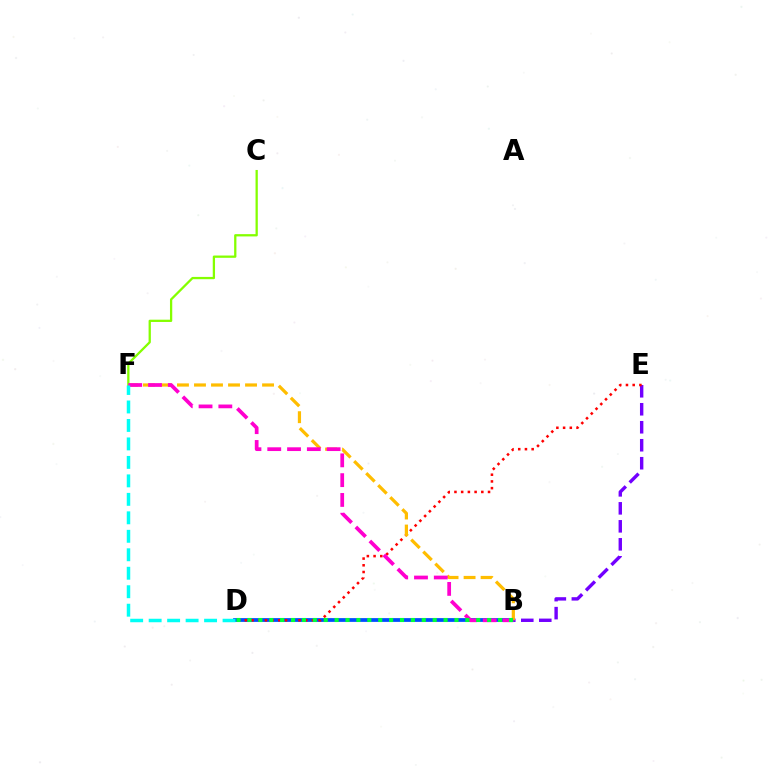{('B', 'D'): [{'color': '#004bff', 'line_style': 'solid', 'thickness': 2.71}, {'color': '#00ff39', 'line_style': 'dotted', 'thickness': 2.96}], ('B', 'E'): [{'color': '#7200ff', 'line_style': 'dashed', 'thickness': 2.44}], ('D', 'E'): [{'color': '#ff0000', 'line_style': 'dotted', 'thickness': 1.82}], ('B', 'F'): [{'color': '#ffbd00', 'line_style': 'dashed', 'thickness': 2.31}, {'color': '#ff00cf', 'line_style': 'dashed', 'thickness': 2.69}], ('C', 'F'): [{'color': '#84ff00', 'line_style': 'solid', 'thickness': 1.64}], ('D', 'F'): [{'color': '#00fff6', 'line_style': 'dashed', 'thickness': 2.51}]}